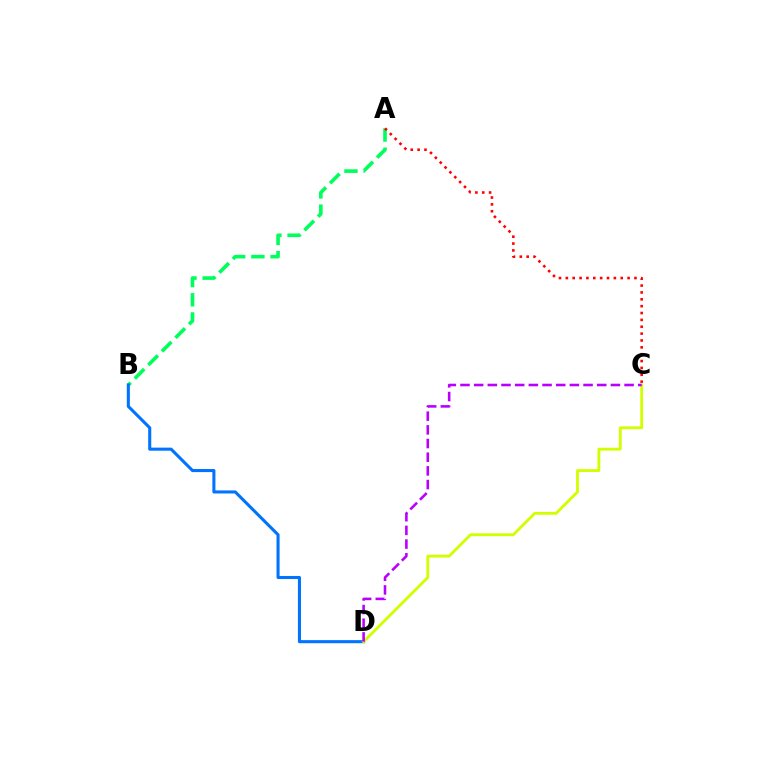{('A', 'B'): [{'color': '#00ff5c', 'line_style': 'dashed', 'thickness': 2.61}], ('B', 'D'): [{'color': '#0074ff', 'line_style': 'solid', 'thickness': 2.22}], ('C', 'D'): [{'color': '#d1ff00', 'line_style': 'solid', 'thickness': 2.04}, {'color': '#b900ff', 'line_style': 'dashed', 'thickness': 1.86}], ('A', 'C'): [{'color': '#ff0000', 'line_style': 'dotted', 'thickness': 1.86}]}